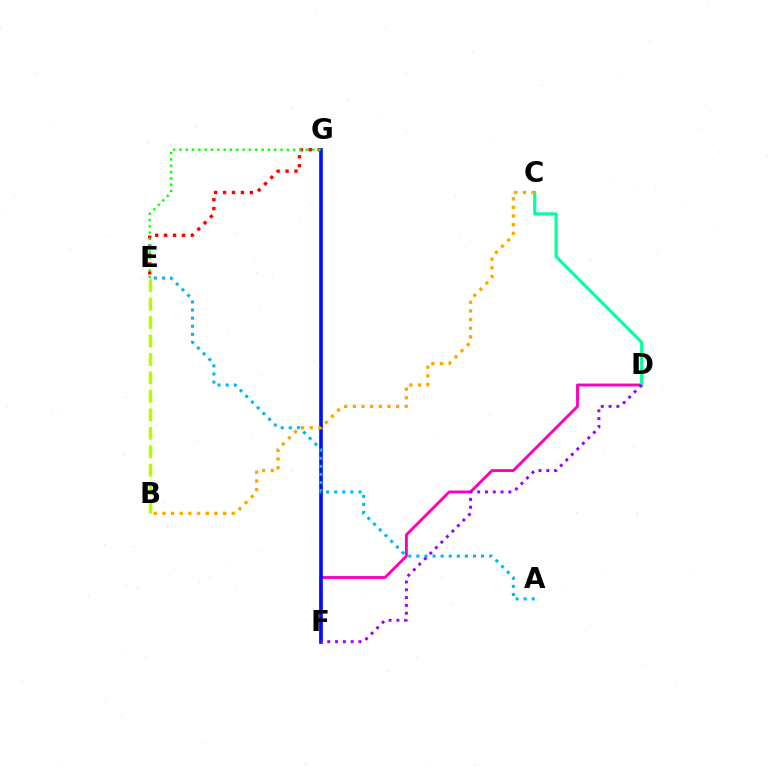{('B', 'E'): [{'color': '#b3ff00', 'line_style': 'dashed', 'thickness': 2.51}], ('D', 'F'): [{'color': '#ff00bd', 'line_style': 'solid', 'thickness': 2.09}, {'color': '#9b00ff', 'line_style': 'dotted', 'thickness': 2.12}], ('E', 'G'): [{'color': '#ff0000', 'line_style': 'dotted', 'thickness': 2.42}, {'color': '#08ff00', 'line_style': 'dotted', 'thickness': 1.72}], ('C', 'D'): [{'color': '#00ff9d', 'line_style': 'solid', 'thickness': 2.24}], ('F', 'G'): [{'color': '#0010ff', 'line_style': 'solid', 'thickness': 2.61}], ('A', 'E'): [{'color': '#00b5ff', 'line_style': 'dotted', 'thickness': 2.2}], ('B', 'C'): [{'color': '#ffa500', 'line_style': 'dotted', 'thickness': 2.35}]}